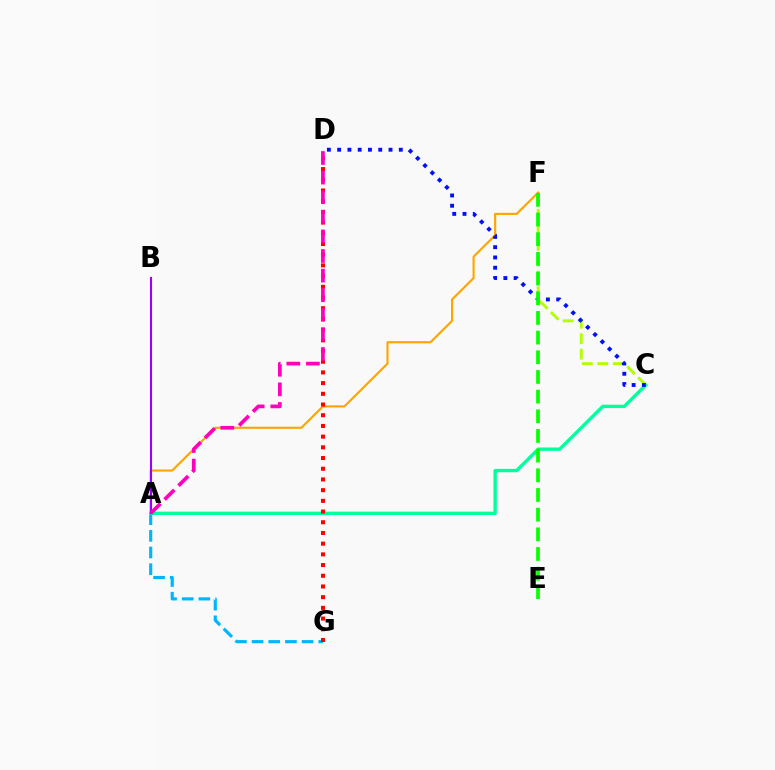{('A', 'G'): [{'color': '#00b5ff', 'line_style': 'dashed', 'thickness': 2.27}], ('A', 'F'): [{'color': '#ffa500', 'line_style': 'solid', 'thickness': 1.55}], ('A', 'C'): [{'color': '#00ff9d', 'line_style': 'solid', 'thickness': 2.42}], ('A', 'B'): [{'color': '#9b00ff', 'line_style': 'solid', 'thickness': 1.51}], ('C', 'F'): [{'color': '#b3ff00', 'line_style': 'dashed', 'thickness': 2.1}], ('C', 'D'): [{'color': '#0010ff', 'line_style': 'dotted', 'thickness': 2.79}], ('E', 'F'): [{'color': '#08ff00', 'line_style': 'dashed', 'thickness': 2.67}], ('D', 'G'): [{'color': '#ff0000', 'line_style': 'dotted', 'thickness': 2.91}], ('A', 'D'): [{'color': '#ff00bd', 'line_style': 'dashed', 'thickness': 2.66}]}